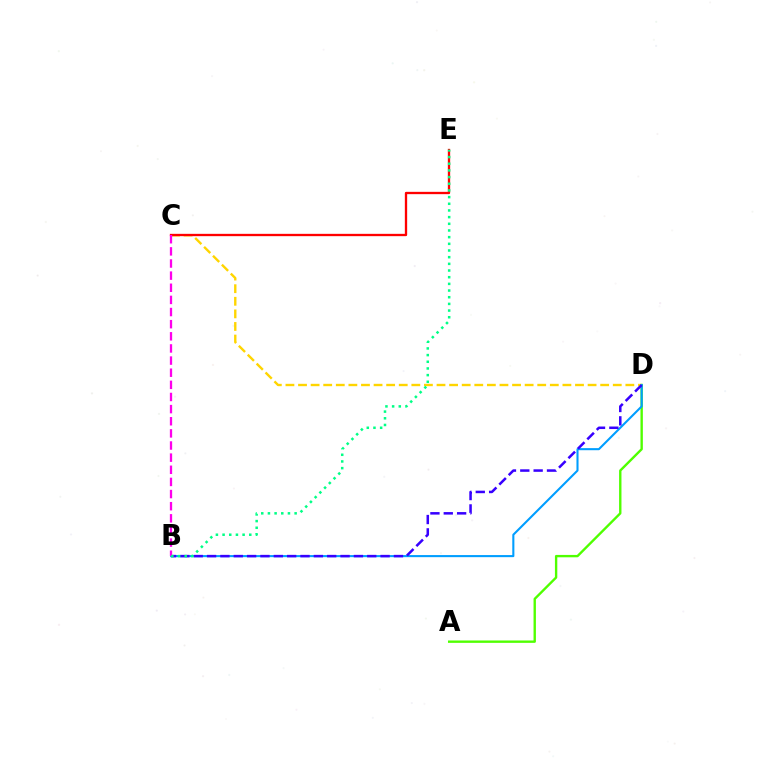{('C', 'D'): [{'color': '#ffd500', 'line_style': 'dashed', 'thickness': 1.71}], ('A', 'D'): [{'color': '#4fff00', 'line_style': 'solid', 'thickness': 1.71}], ('B', 'D'): [{'color': '#009eff', 'line_style': 'solid', 'thickness': 1.5}, {'color': '#3700ff', 'line_style': 'dashed', 'thickness': 1.81}], ('C', 'E'): [{'color': '#ff0000', 'line_style': 'solid', 'thickness': 1.67}], ('B', 'C'): [{'color': '#ff00ed', 'line_style': 'dashed', 'thickness': 1.65}], ('B', 'E'): [{'color': '#00ff86', 'line_style': 'dotted', 'thickness': 1.81}]}